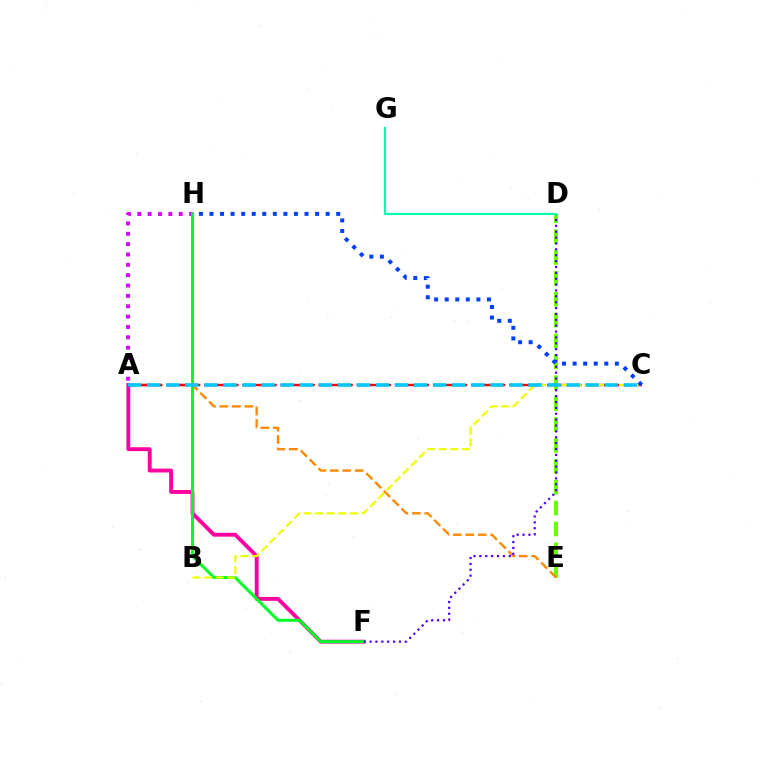{('D', 'E'): [{'color': '#66ff00', 'line_style': 'dashed', 'thickness': 2.84}], ('A', 'E'): [{'color': '#ff8800', 'line_style': 'dashed', 'thickness': 1.69}], ('A', 'F'): [{'color': '#ff00a0', 'line_style': 'solid', 'thickness': 2.78}], ('A', 'H'): [{'color': '#d600ff', 'line_style': 'dotted', 'thickness': 2.81}], ('F', 'H'): [{'color': '#00ff27', 'line_style': 'solid', 'thickness': 2.15}], ('A', 'C'): [{'color': '#ff0000', 'line_style': 'dashed', 'thickness': 1.73}, {'color': '#00c7ff', 'line_style': 'dashed', 'thickness': 2.59}], ('D', 'F'): [{'color': '#4f00ff', 'line_style': 'dotted', 'thickness': 1.6}], ('B', 'C'): [{'color': '#eeff00', 'line_style': 'dashed', 'thickness': 1.57}], ('C', 'H'): [{'color': '#003fff', 'line_style': 'dotted', 'thickness': 2.87}], ('D', 'G'): [{'color': '#00ffaf', 'line_style': 'solid', 'thickness': 1.54}]}